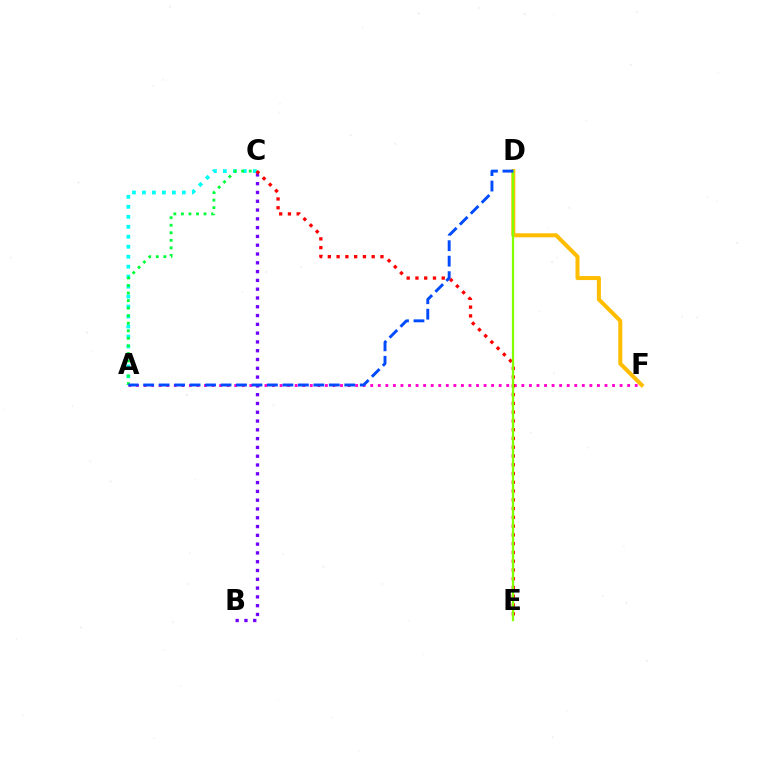{('A', 'F'): [{'color': '#ff00cf', 'line_style': 'dotted', 'thickness': 2.05}], ('D', 'F'): [{'color': '#ffbd00', 'line_style': 'solid', 'thickness': 2.89}], ('B', 'C'): [{'color': '#7200ff', 'line_style': 'dotted', 'thickness': 2.39}], ('A', 'C'): [{'color': '#00fff6', 'line_style': 'dotted', 'thickness': 2.71}, {'color': '#00ff39', 'line_style': 'dotted', 'thickness': 2.05}], ('C', 'E'): [{'color': '#ff0000', 'line_style': 'dotted', 'thickness': 2.38}], ('D', 'E'): [{'color': '#84ff00', 'line_style': 'solid', 'thickness': 1.63}], ('A', 'D'): [{'color': '#004bff', 'line_style': 'dashed', 'thickness': 2.1}]}